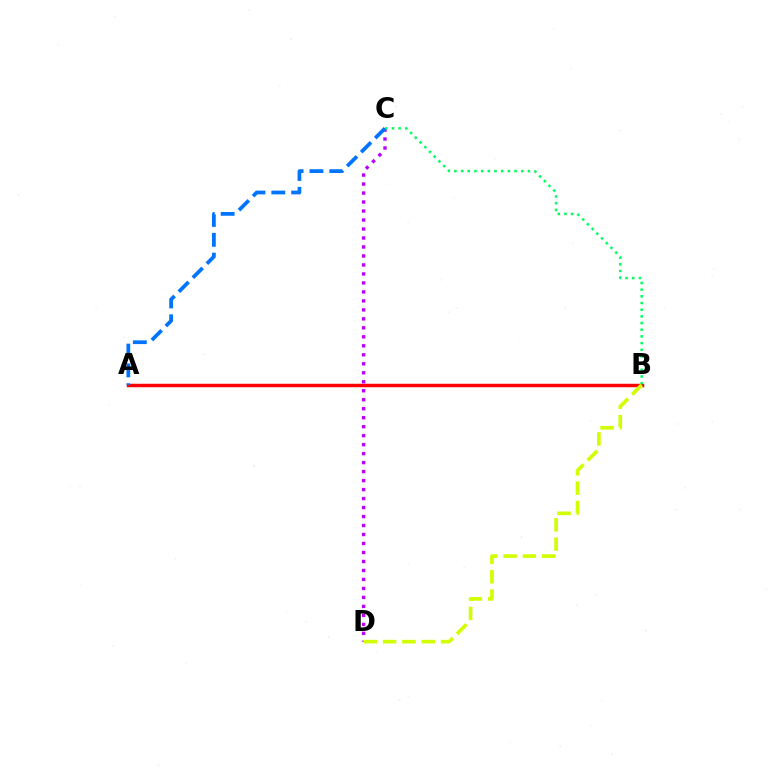{('A', 'B'): [{'color': '#ff0000', 'line_style': 'solid', 'thickness': 2.5}], ('C', 'D'): [{'color': '#b900ff', 'line_style': 'dotted', 'thickness': 2.44}], ('B', 'C'): [{'color': '#00ff5c', 'line_style': 'dotted', 'thickness': 1.82}], ('B', 'D'): [{'color': '#d1ff00', 'line_style': 'dashed', 'thickness': 2.63}], ('A', 'C'): [{'color': '#0074ff', 'line_style': 'dashed', 'thickness': 2.7}]}